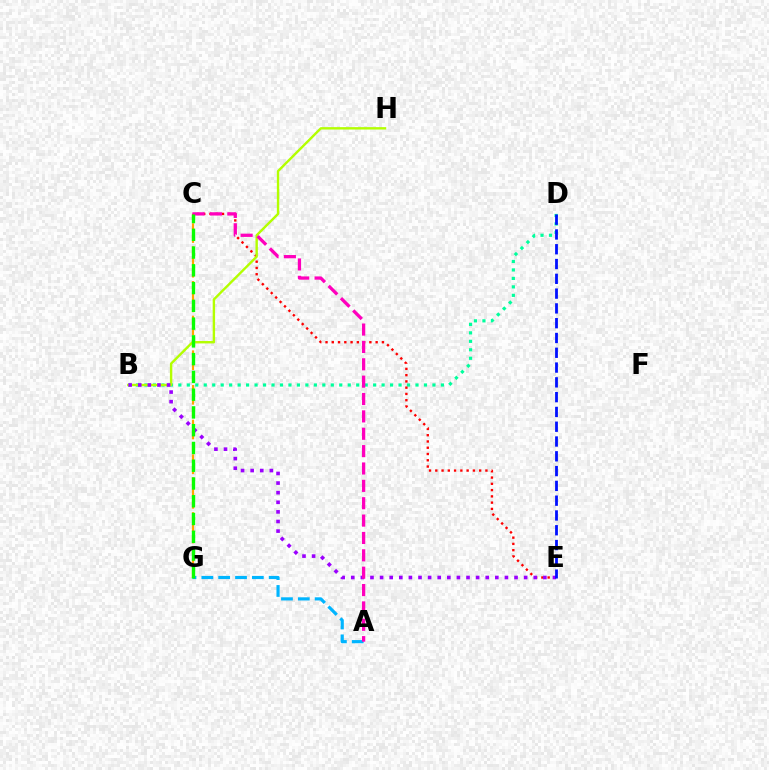{('C', 'G'): [{'color': '#ffa500', 'line_style': 'dashed', 'thickness': 1.57}, {'color': '#08ff00', 'line_style': 'dashed', 'thickness': 2.41}], ('B', 'D'): [{'color': '#00ff9d', 'line_style': 'dotted', 'thickness': 2.3}], ('A', 'G'): [{'color': '#00b5ff', 'line_style': 'dashed', 'thickness': 2.29}], ('C', 'E'): [{'color': '#ff0000', 'line_style': 'dotted', 'thickness': 1.7}], ('B', 'H'): [{'color': '#b3ff00', 'line_style': 'solid', 'thickness': 1.73}], ('B', 'E'): [{'color': '#9b00ff', 'line_style': 'dotted', 'thickness': 2.61}], ('A', 'C'): [{'color': '#ff00bd', 'line_style': 'dashed', 'thickness': 2.36}], ('D', 'E'): [{'color': '#0010ff', 'line_style': 'dashed', 'thickness': 2.01}]}